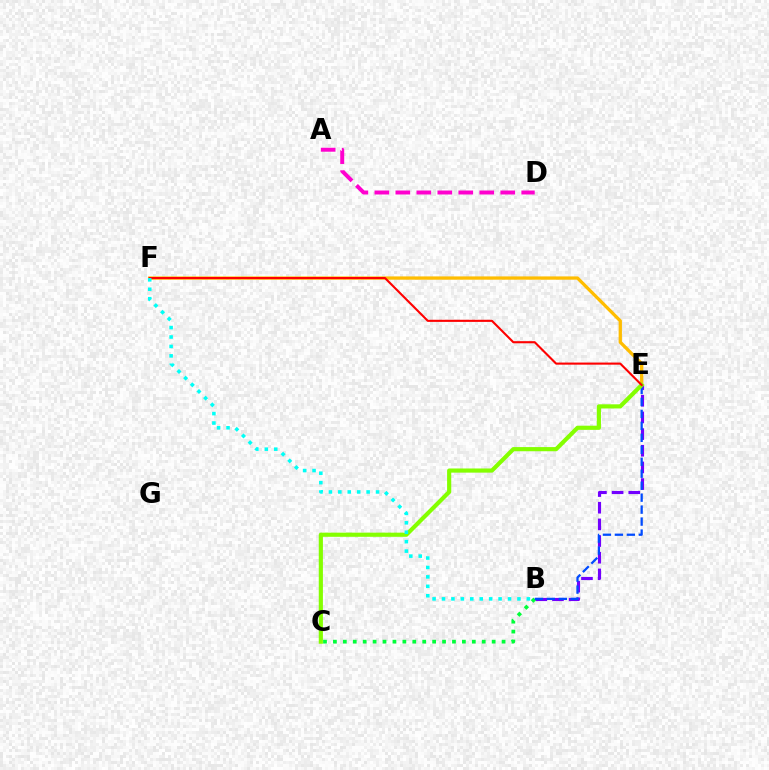{('E', 'F'): [{'color': '#ffbd00', 'line_style': 'solid', 'thickness': 2.37}, {'color': '#ff0000', 'line_style': 'solid', 'thickness': 1.52}], ('B', 'E'): [{'color': '#7200ff', 'line_style': 'dashed', 'thickness': 2.26}, {'color': '#004bff', 'line_style': 'dashed', 'thickness': 1.63}], ('B', 'C'): [{'color': '#00ff39', 'line_style': 'dotted', 'thickness': 2.7}], ('A', 'D'): [{'color': '#ff00cf', 'line_style': 'dashed', 'thickness': 2.85}], ('C', 'E'): [{'color': '#84ff00', 'line_style': 'solid', 'thickness': 2.99}], ('B', 'F'): [{'color': '#00fff6', 'line_style': 'dotted', 'thickness': 2.56}]}